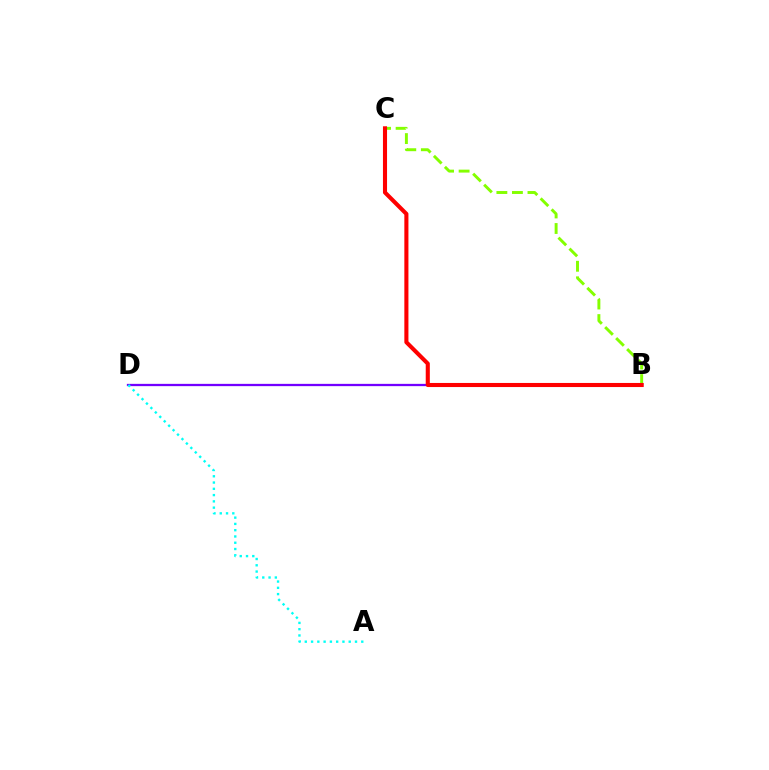{('B', 'D'): [{'color': '#7200ff', 'line_style': 'solid', 'thickness': 1.64}], ('B', 'C'): [{'color': '#84ff00', 'line_style': 'dashed', 'thickness': 2.11}, {'color': '#ff0000', 'line_style': 'solid', 'thickness': 2.94}], ('A', 'D'): [{'color': '#00fff6', 'line_style': 'dotted', 'thickness': 1.71}]}